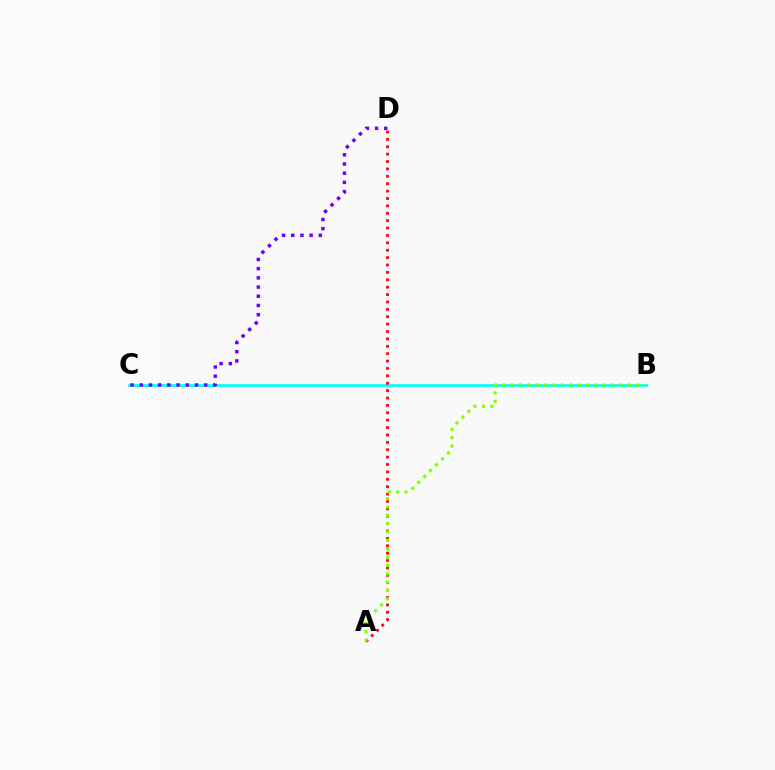{('B', 'C'): [{'color': '#00fff6', 'line_style': 'solid', 'thickness': 1.93}], ('A', 'D'): [{'color': '#ff0000', 'line_style': 'dotted', 'thickness': 2.01}], ('A', 'B'): [{'color': '#84ff00', 'line_style': 'dotted', 'thickness': 2.27}], ('C', 'D'): [{'color': '#7200ff', 'line_style': 'dotted', 'thickness': 2.5}]}